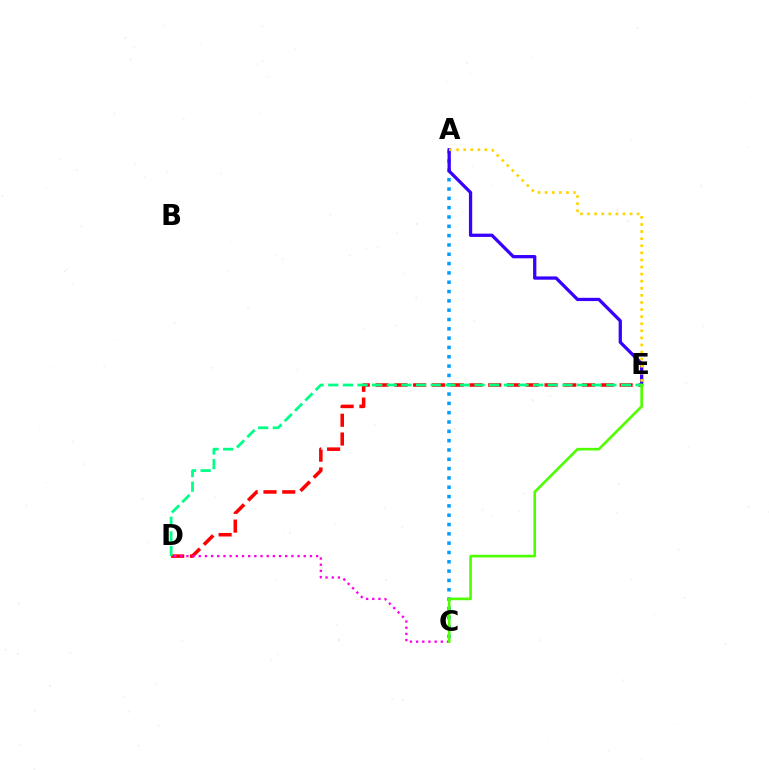{('A', 'C'): [{'color': '#009eff', 'line_style': 'dotted', 'thickness': 2.53}], ('D', 'E'): [{'color': '#ff0000', 'line_style': 'dashed', 'thickness': 2.55}, {'color': '#00ff86', 'line_style': 'dashed', 'thickness': 1.99}], ('C', 'D'): [{'color': '#ff00ed', 'line_style': 'dotted', 'thickness': 1.68}], ('A', 'E'): [{'color': '#3700ff', 'line_style': 'solid', 'thickness': 2.35}, {'color': '#ffd500', 'line_style': 'dotted', 'thickness': 1.92}], ('C', 'E'): [{'color': '#4fff00', 'line_style': 'solid', 'thickness': 1.91}]}